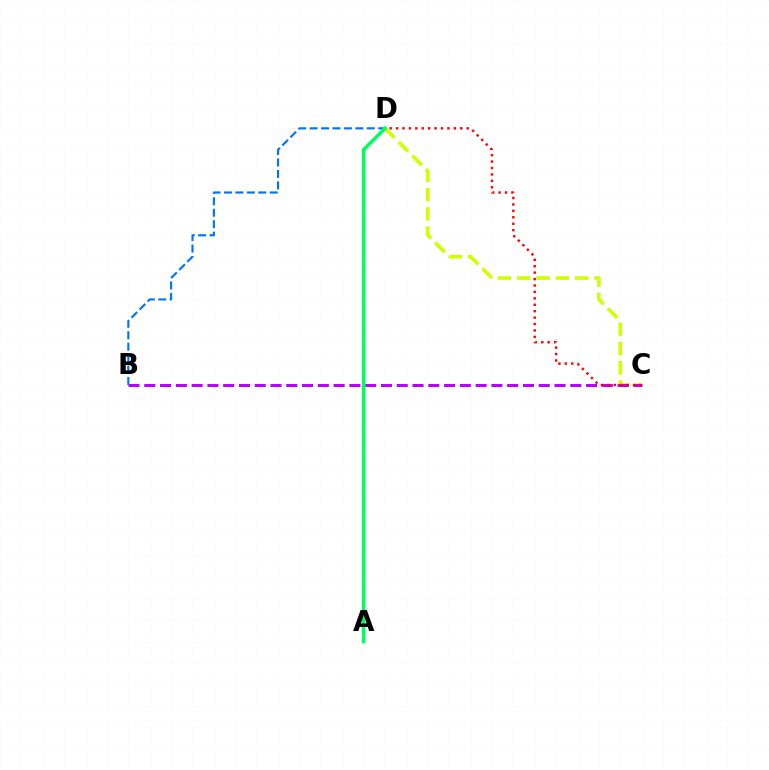{('C', 'D'): [{'color': '#d1ff00', 'line_style': 'dashed', 'thickness': 2.62}, {'color': '#ff0000', 'line_style': 'dotted', 'thickness': 1.75}], ('B', 'C'): [{'color': '#b900ff', 'line_style': 'dashed', 'thickness': 2.14}], ('B', 'D'): [{'color': '#0074ff', 'line_style': 'dashed', 'thickness': 1.55}], ('A', 'D'): [{'color': '#00ff5c', 'line_style': 'solid', 'thickness': 2.54}]}